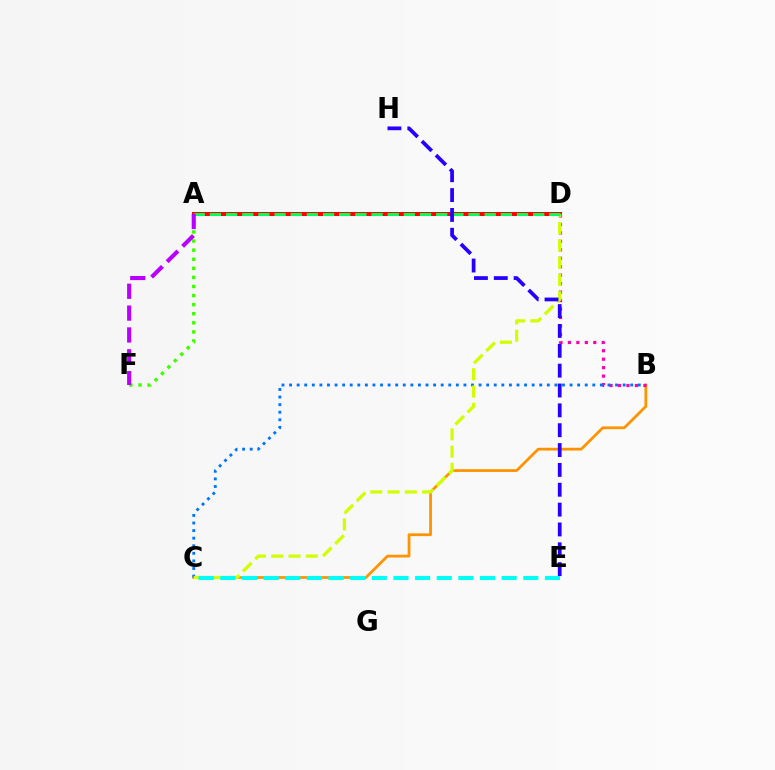{('A', 'D'): [{'color': '#ff0000', 'line_style': 'solid', 'thickness': 2.9}, {'color': '#00ff5c', 'line_style': 'dashed', 'thickness': 2.2}], ('B', 'C'): [{'color': '#ff9400', 'line_style': 'solid', 'thickness': 2.0}, {'color': '#0074ff', 'line_style': 'dotted', 'thickness': 2.06}], ('B', 'D'): [{'color': '#ff00ac', 'line_style': 'dotted', 'thickness': 2.3}], ('C', 'D'): [{'color': '#d1ff00', 'line_style': 'dashed', 'thickness': 2.34}], ('A', 'F'): [{'color': '#3dff00', 'line_style': 'dotted', 'thickness': 2.47}, {'color': '#b900ff', 'line_style': 'dashed', 'thickness': 2.97}], ('E', 'H'): [{'color': '#2500ff', 'line_style': 'dashed', 'thickness': 2.7}], ('C', 'E'): [{'color': '#00fff6', 'line_style': 'dashed', 'thickness': 2.94}]}